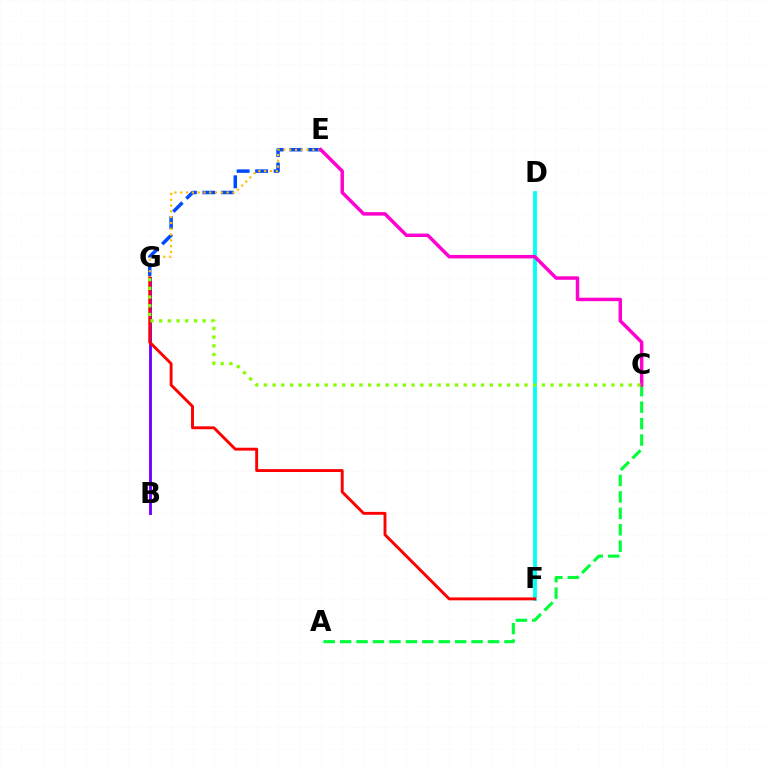{('E', 'G'): [{'color': '#004bff', 'line_style': 'dashed', 'thickness': 2.52}, {'color': '#ffbd00', 'line_style': 'dotted', 'thickness': 1.58}], ('B', 'G'): [{'color': '#7200ff', 'line_style': 'solid', 'thickness': 2.06}], ('A', 'C'): [{'color': '#00ff39', 'line_style': 'dashed', 'thickness': 2.23}], ('D', 'F'): [{'color': '#00fff6', 'line_style': 'solid', 'thickness': 2.76}], ('F', 'G'): [{'color': '#ff0000', 'line_style': 'solid', 'thickness': 2.09}], ('C', 'E'): [{'color': '#ff00cf', 'line_style': 'solid', 'thickness': 2.49}], ('C', 'G'): [{'color': '#84ff00', 'line_style': 'dotted', 'thickness': 2.36}]}